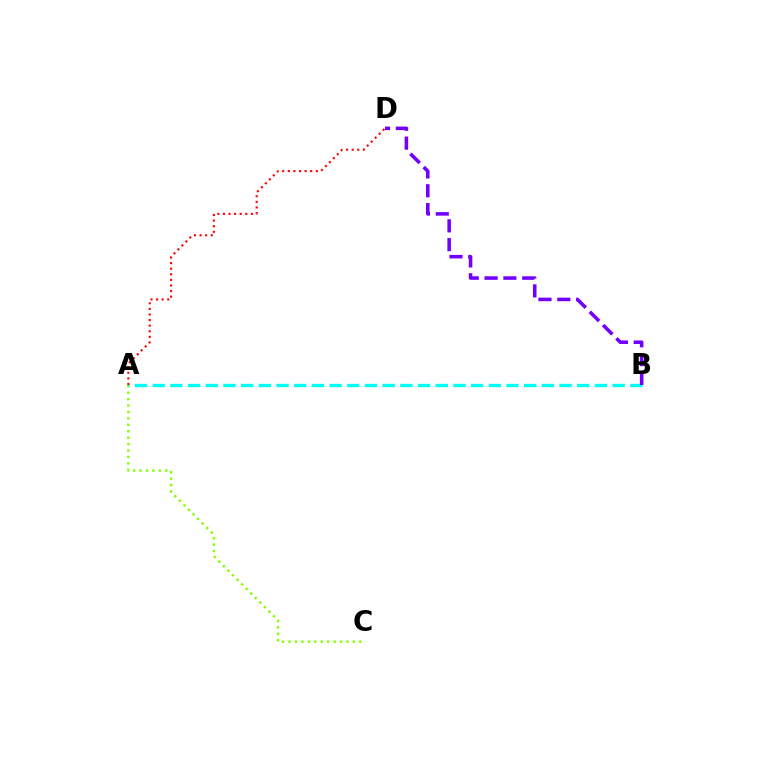{('A', 'C'): [{'color': '#84ff00', 'line_style': 'dotted', 'thickness': 1.75}], ('A', 'B'): [{'color': '#00fff6', 'line_style': 'dashed', 'thickness': 2.4}], ('B', 'D'): [{'color': '#7200ff', 'line_style': 'dashed', 'thickness': 2.56}], ('A', 'D'): [{'color': '#ff0000', 'line_style': 'dotted', 'thickness': 1.52}]}